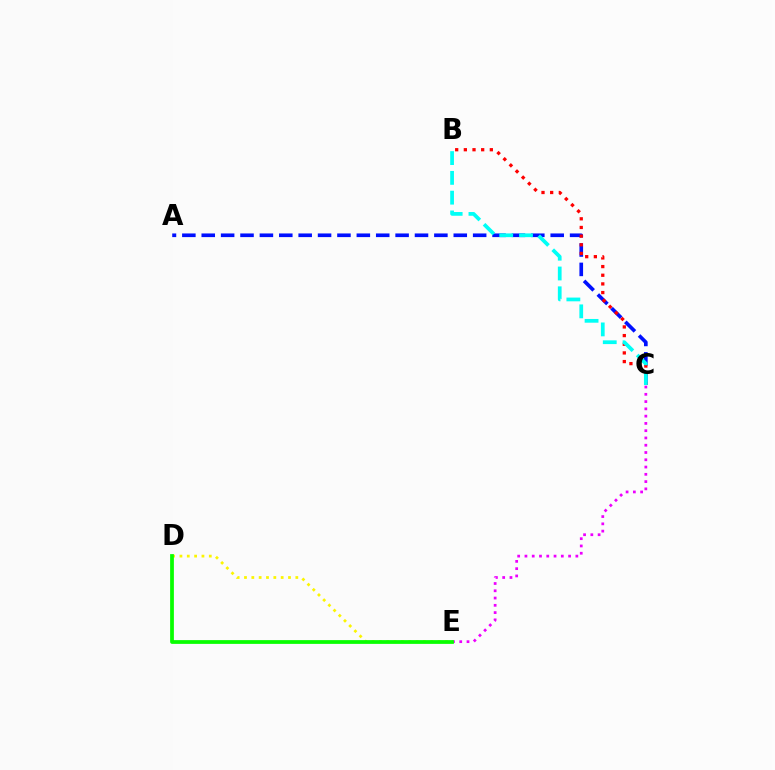{('A', 'C'): [{'color': '#0010ff', 'line_style': 'dashed', 'thickness': 2.63}], ('C', 'E'): [{'color': '#ee00ff', 'line_style': 'dotted', 'thickness': 1.98}], ('B', 'C'): [{'color': '#ff0000', 'line_style': 'dotted', 'thickness': 2.35}, {'color': '#00fff6', 'line_style': 'dashed', 'thickness': 2.69}], ('D', 'E'): [{'color': '#fcf500', 'line_style': 'dotted', 'thickness': 1.99}, {'color': '#08ff00', 'line_style': 'solid', 'thickness': 2.7}]}